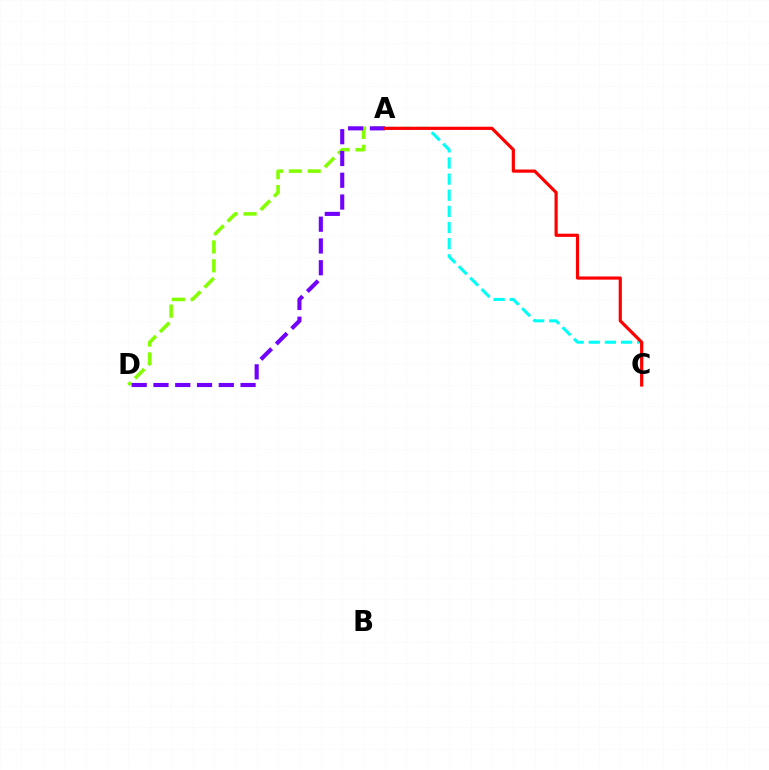{('A', 'C'): [{'color': '#00fff6', 'line_style': 'dashed', 'thickness': 2.19}, {'color': '#ff0000', 'line_style': 'solid', 'thickness': 2.29}], ('A', 'D'): [{'color': '#84ff00', 'line_style': 'dashed', 'thickness': 2.57}, {'color': '#7200ff', 'line_style': 'dashed', 'thickness': 2.96}]}